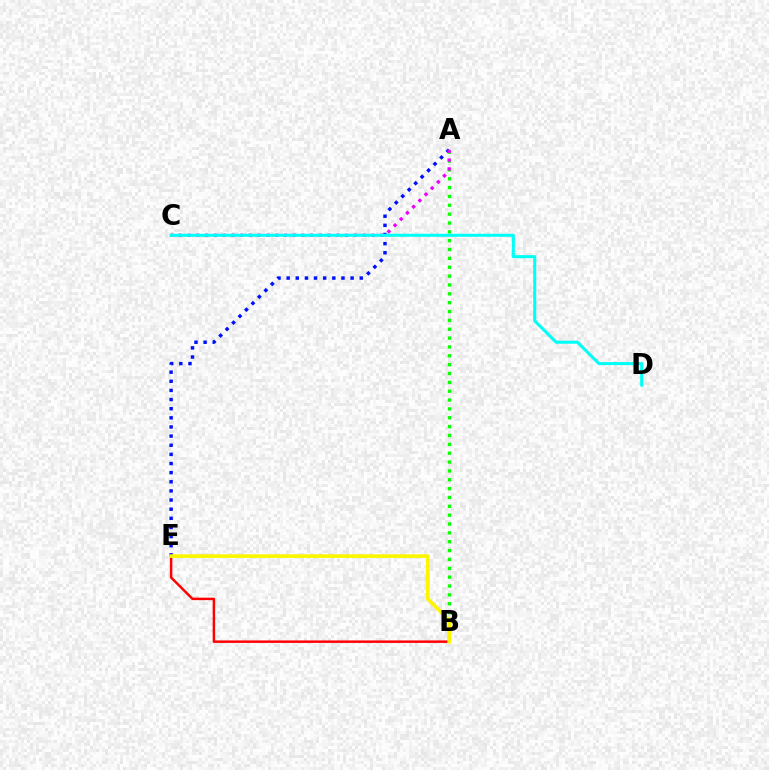{('A', 'E'): [{'color': '#0010ff', 'line_style': 'dotted', 'thickness': 2.48}], ('A', 'B'): [{'color': '#08ff00', 'line_style': 'dotted', 'thickness': 2.41}], ('A', 'C'): [{'color': '#ee00ff', 'line_style': 'dotted', 'thickness': 2.38}], ('B', 'E'): [{'color': '#ff0000', 'line_style': 'solid', 'thickness': 1.78}, {'color': '#fcf500', 'line_style': 'solid', 'thickness': 2.65}], ('C', 'D'): [{'color': '#00fff6', 'line_style': 'solid', 'thickness': 2.2}]}